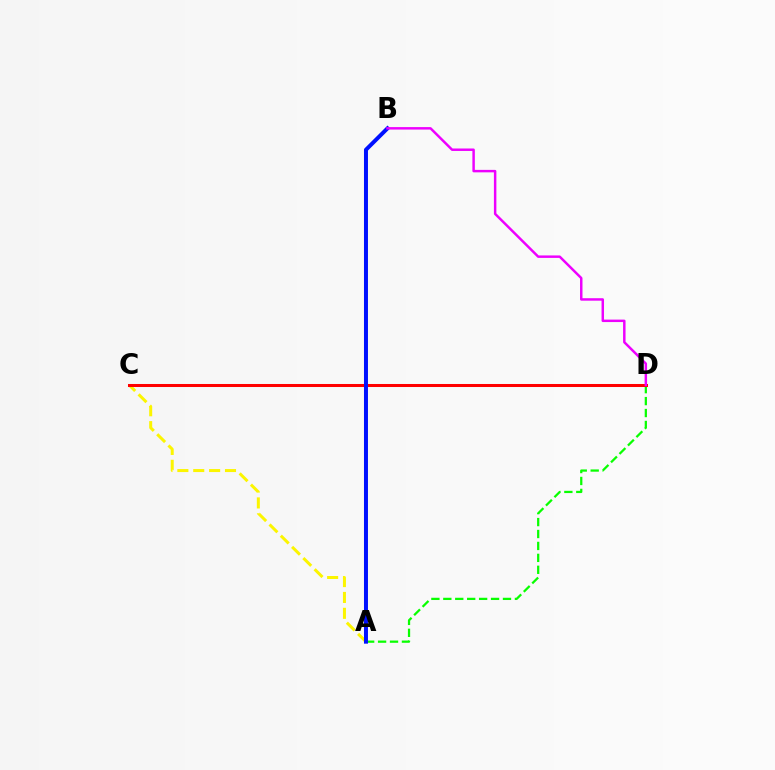{('A', 'D'): [{'color': '#08ff00', 'line_style': 'dashed', 'thickness': 1.62}], ('C', 'D'): [{'color': '#00fff6', 'line_style': 'dotted', 'thickness': 2.16}, {'color': '#ff0000', 'line_style': 'solid', 'thickness': 2.18}], ('A', 'C'): [{'color': '#fcf500', 'line_style': 'dashed', 'thickness': 2.16}], ('A', 'B'): [{'color': '#0010ff', 'line_style': 'solid', 'thickness': 2.87}], ('B', 'D'): [{'color': '#ee00ff', 'line_style': 'solid', 'thickness': 1.77}]}